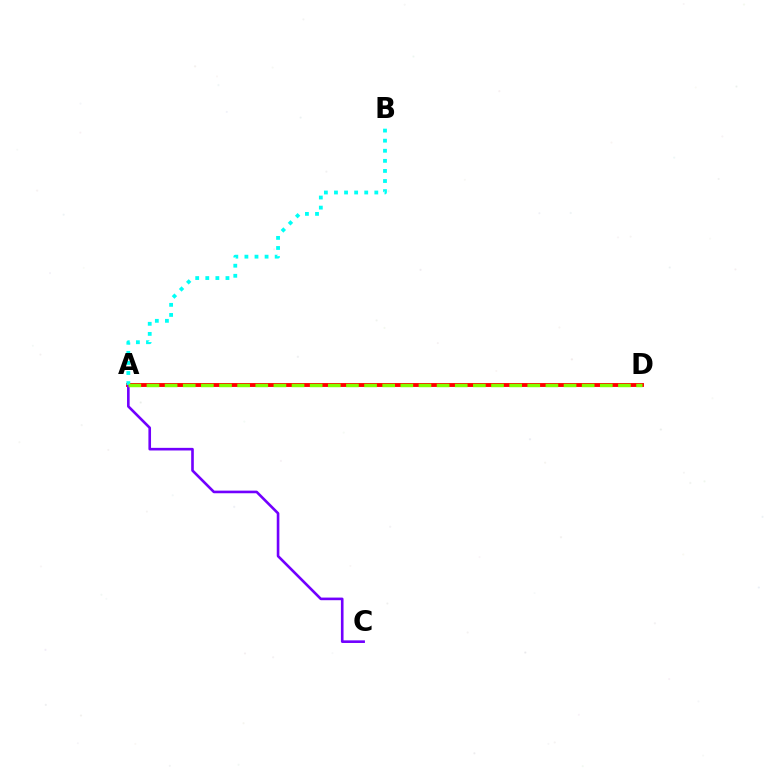{('A', 'D'): [{'color': '#ff0000', 'line_style': 'solid', 'thickness': 2.79}, {'color': '#84ff00', 'line_style': 'dashed', 'thickness': 2.46}], ('A', 'C'): [{'color': '#7200ff', 'line_style': 'solid', 'thickness': 1.89}], ('A', 'B'): [{'color': '#00fff6', 'line_style': 'dotted', 'thickness': 2.74}]}